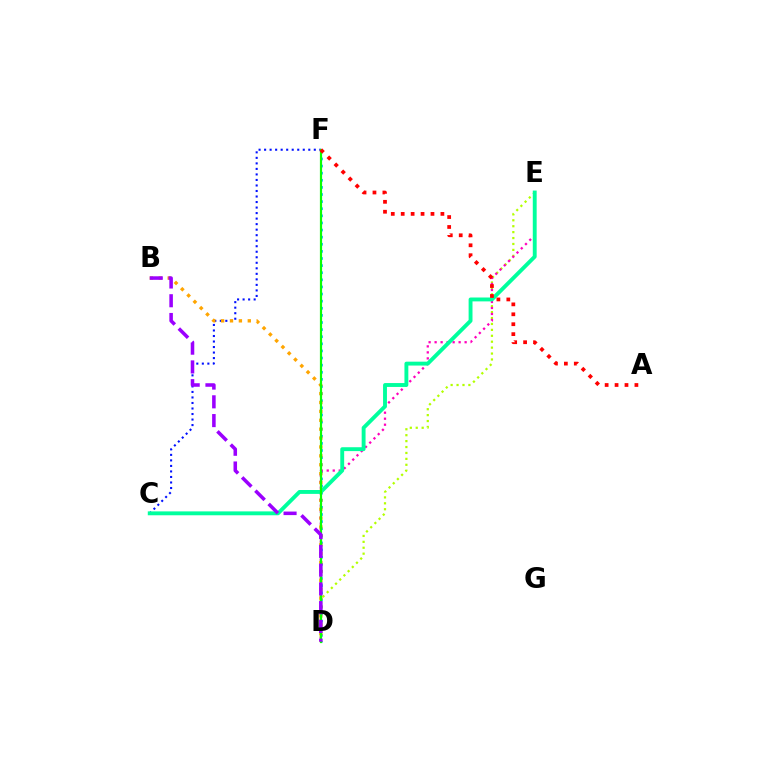{('C', 'F'): [{'color': '#0010ff', 'line_style': 'dotted', 'thickness': 1.5}], ('D', 'E'): [{'color': '#b3ff00', 'line_style': 'dotted', 'thickness': 1.61}, {'color': '#ff00bd', 'line_style': 'dotted', 'thickness': 1.63}], ('D', 'F'): [{'color': '#00b5ff', 'line_style': 'dotted', 'thickness': 1.93}, {'color': '#08ff00', 'line_style': 'solid', 'thickness': 1.58}], ('B', 'D'): [{'color': '#ffa500', 'line_style': 'dotted', 'thickness': 2.42}, {'color': '#9b00ff', 'line_style': 'dashed', 'thickness': 2.55}], ('C', 'E'): [{'color': '#00ff9d', 'line_style': 'solid', 'thickness': 2.8}], ('A', 'F'): [{'color': '#ff0000', 'line_style': 'dotted', 'thickness': 2.7}]}